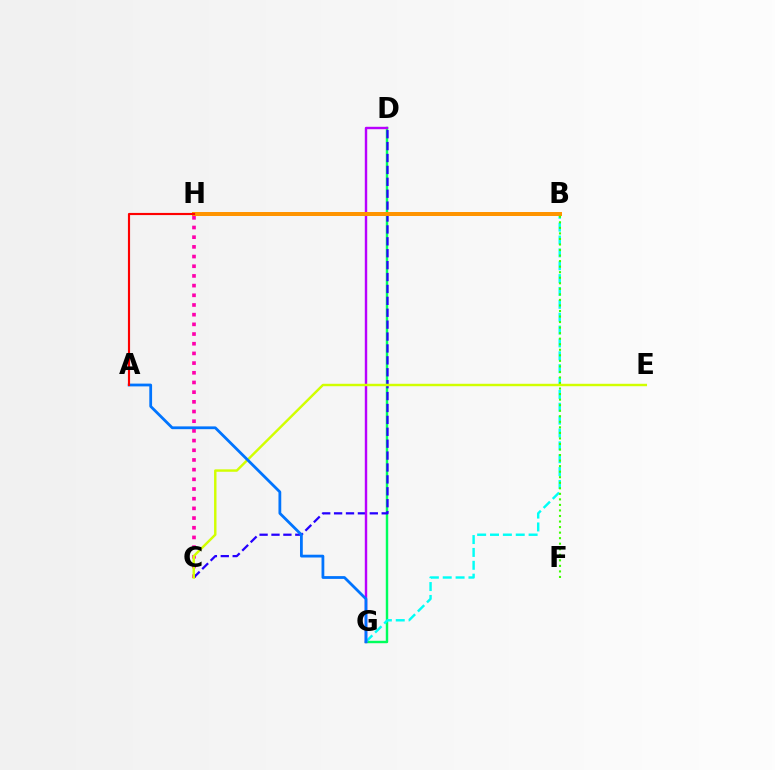{('D', 'G'): [{'color': '#00ff5c', 'line_style': 'solid', 'thickness': 1.75}, {'color': '#b900ff', 'line_style': 'solid', 'thickness': 1.74}], ('C', 'H'): [{'color': '#ff00ac', 'line_style': 'dotted', 'thickness': 2.63}], ('C', 'D'): [{'color': '#2500ff', 'line_style': 'dashed', 'thickness': 1.62}], ('B', 'G'): [{'color': '#00fff6', 'line_style': 'dashed', 'thickness': 1.75}], ('B', 'H'): [{'color': '#ff9400', 'line_style': 'solid', 'thickness': 2.87}], ('B', 'F'): [{'color': '#3dff00', 'line_style': 'dotted', 'thickness': 1.51}], ('C', 'E'): [{'color': '#d1ff00', 'line_style': 'solid', 'thickness': 1.75}], ('A', 'G'): [{'color': '#0074ff', 'line_style': 'solid', 'thickness': 2.0}], ('A', 'H'): [{'color': '#ff0000', 'line_style': 'solid', 'thickness': 1.54}]}